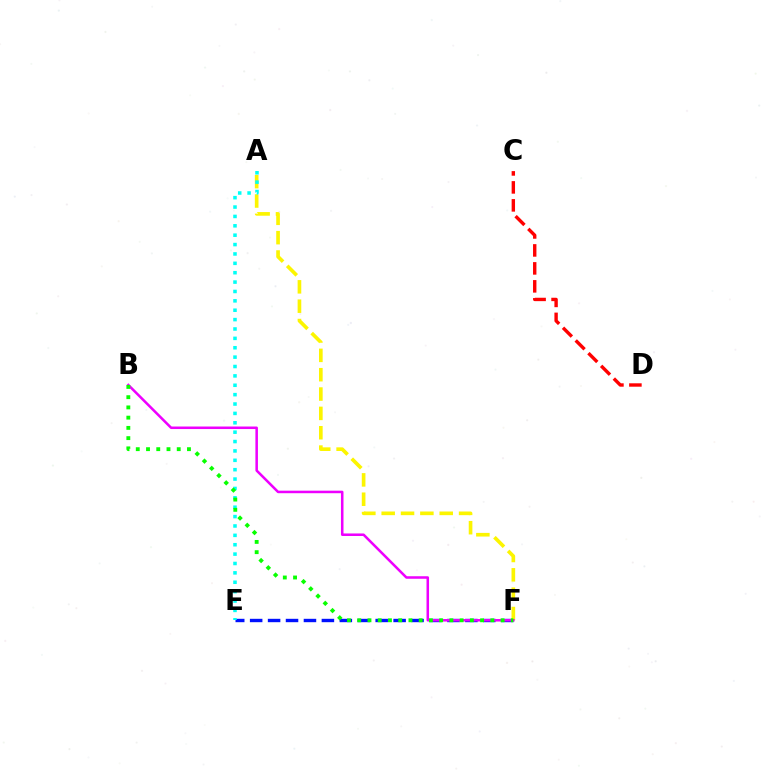{('E', 'F'): [{'color': '#0010ff', 'line_style': 'dashed', 'thickness': 2.44}], ('A', 'F'): [{'color': '#fcf500', 'line_style': 'dashed', 'thickness': 2.63}], ('A', 'E'): [{'color': '#00fff6', 'line_style': 'dotted', 'thickness': 2.55}], ('C', 'D'): [{'color': '#ff0000', 'line_style': 'dashed', 'thickness': 2.44}], ('B', 'F'): [{'color': '#ee00ff', 'line_style': 'solid', 'thickness': 1.82}, {'color': '#08ff00', 'line_style': 'dotted', 'thickness': 2.78}]}